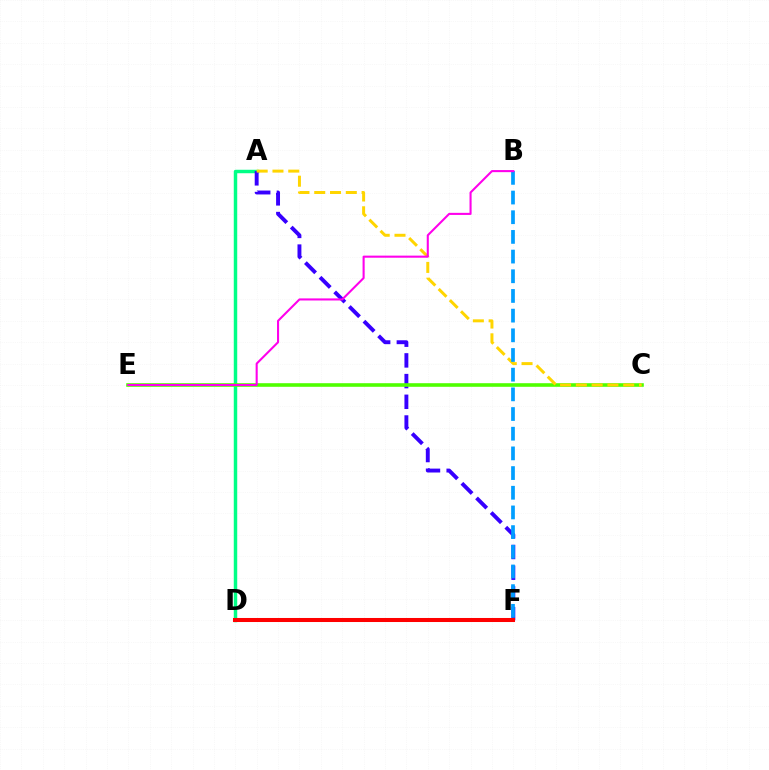{('A', 'D'): [{'color': '#00ff86', 'line_style': 'solid', 'thickness': 2.49}], ('A', 'F'): [{'color': '#3700ff', 'line_style': 'dashed', 'thickness': 2.81}], ('C', 'E'): [{'color': '#4fff00', 'line_style': 'solid', 'thickness': 2.59}], ('A', 'C'): [{'color': '#ffd500', 'line_style': 'dashed', 'thickness': 2.14}], ('B', 'F'): [{'color': '#009eff', 'line_style': 'dashed', 'thickness': 2.67}], ('B', 'E'): [{'color': '#ff00ed', 'line_style': 'solid', 'thickness': 1.5}], ('D', 'F'): [{'color': '#ff0000', 'line_style': 'solid', 'thickness': 2.91}]}